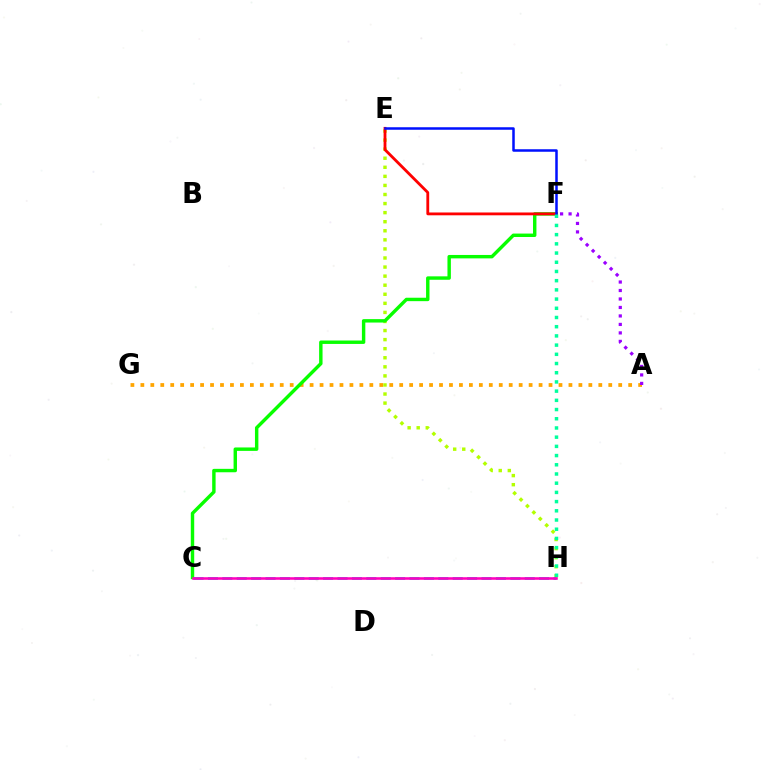{('A', 'G'): [{'color': '#ffa500', 'line_style': 'dotted', 'thickness': 2.7}], ('E', 'H'): [{'color': '#b3ff00', 'line_style': 'dotted', 'thickness': 2.46}], ('A', 'F'): [{'color': '#9b00ff', 'line_style': 'dotted', 'thickness': 2.3}], ('C', 'F'): [{'color': '#08ff00', 'line_style': 'solid', 'thickness': 2.46}], ('E', 'F'): [{'color': '#ff0000', 'line_style': 'solid', 'thickness': 2.03}, {'color': '#0010ff', 'line_style': 'solid', 'thickness': 1.81}], ('C', 'H'): [{'color': '#00b5ff', 'line_style': 'dashed', 'thickness': 1.96}, {'color': '#ff00bd', 'line_style': 'solid', 'thickness': 1.85}], ('F', 'H'): [{'color': '#00ff9d', 'line_style': 'dotted', 'thickness': 2.5}]}